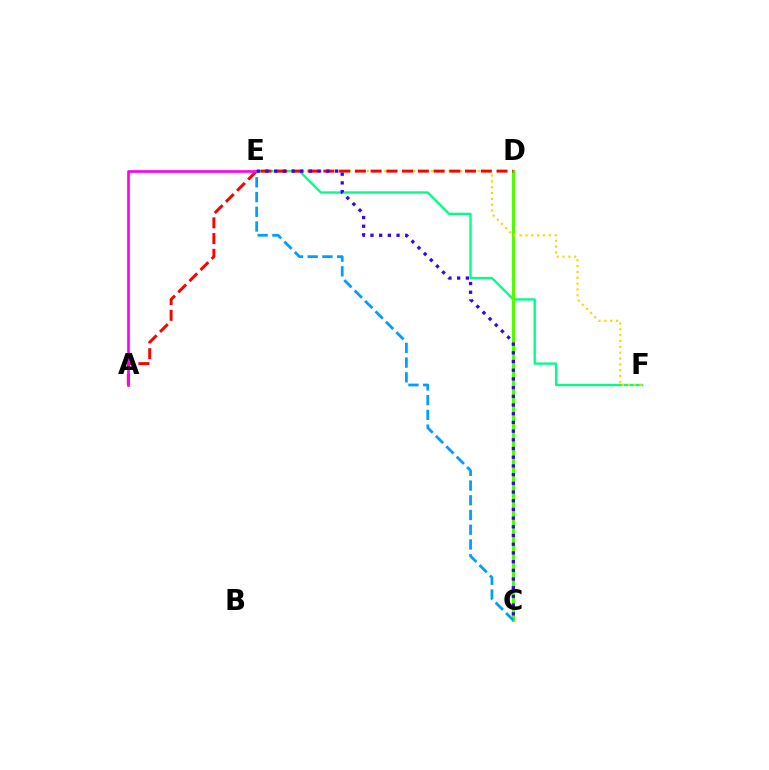{('E', 'F'): [{'color': '#00ff86', 'line_style': 'solid', 'thickness': 1.69}, {'color': '#ffd500', 'line_style': 'dotted', 'thickness': 1.59}], ('C', 'D'): [{'color': '#4fff00', 'line_style': 'solid', 'thickness': 2.17}], ('A', 'D'): [{'color': '#ff0000', 'line_style': 'dashed', 'thickness': 2.14}], ('A', 'E'): [{'color': '#ff00ed', 'line_style': 'solid', 'thickness': 1.93}], ('C', 'E'): [{'color': '#009eff', 'line_style': 'dashed', 'thickness': 2.0}, {'color': '#3700ff', 'line_style': 'dotted', 'thickness': 2.36}]}